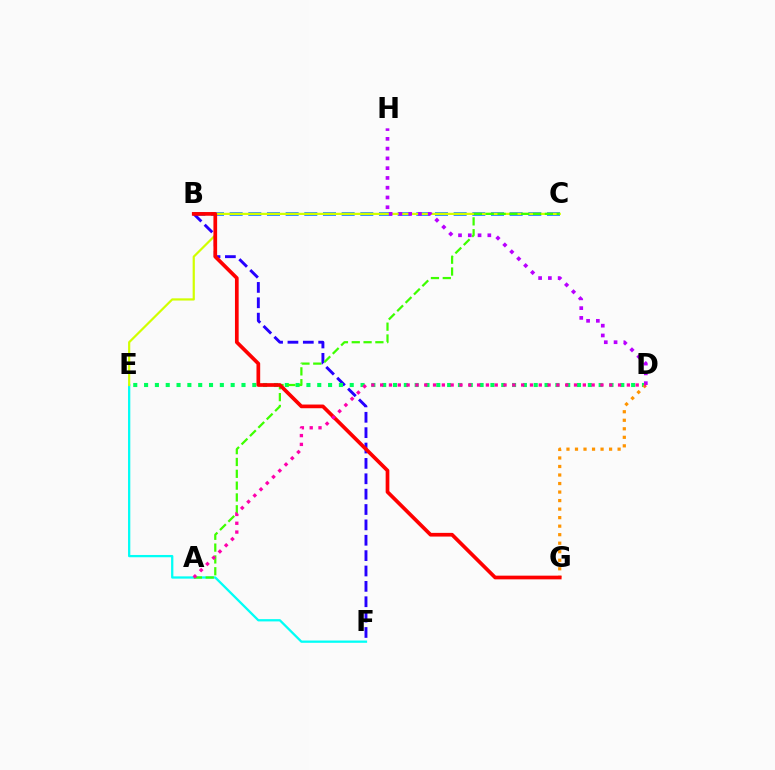{('E', 'F'): [{'color': '#00fff6', 'line_style': 'solid', 'thickness': 1.64}], ('B', 'C'): [{'color': '#0074ff', 'line_style': 'dashed', 'thickness': 2.54}], ('C', 'E'): [{'color': '#d1ff00', 'line_style': 'solid', 'thickness': 1.58}], ('B', 'F'): [{'color': '#2500ff', 'line_style': 'dashed', 'thickness': 2.09}], ('D', 'E'): [{'color': '#00ff5c', 'line_style': 'dotted', 'thickness': 2.94}], ('D', 'G'): [{'color': '#ff9400', 'line_style': 'dotted', 'thickness': 2.32}], ('A', 'C'): [{'color': '#3dff00', 'line_style': 'dashed', 'thickness': 1.61}], ('B', 'G'): [{'color': '#ff0000', 'line_style': 'solid', 'thickness': 2.66}], ('D', 'H'): [{'color': '#b900ff', 'line_style': 'dotted', 'thickness': 2.66}], ('A', 'D'): [{'color': '#ff00ac', 'line_style': 'dotted', 'thickness': 2.39}]}